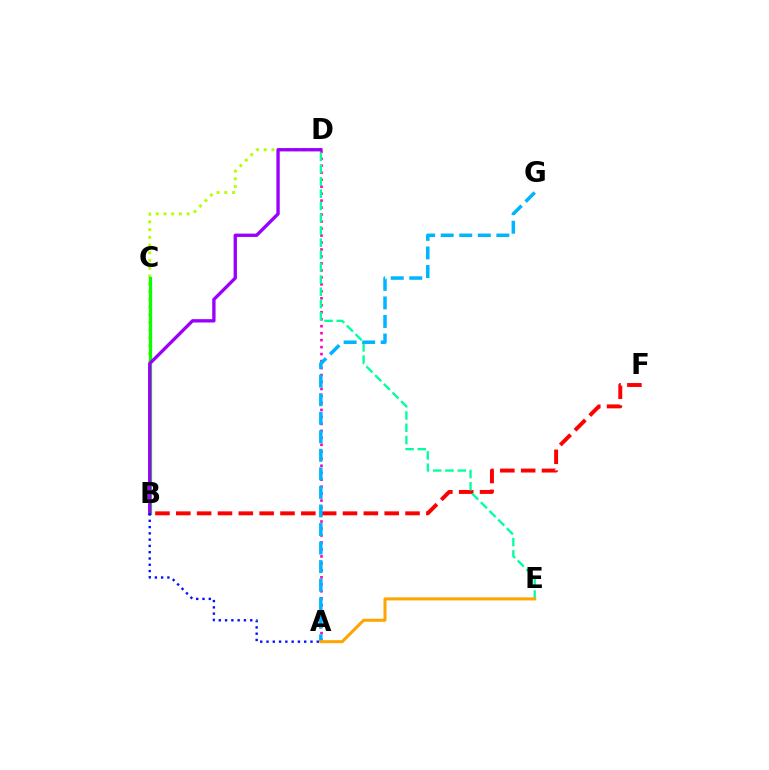{('B', 'D'): [{'color': '#b3ff00', 'line_style': 'dotted', 'thickness': 2.1}, {'color': '#9b00ff', 'line_style': 'solid', 'thickness': 2.4}], ('A', 'D'): [{'color': '#ff00bd', 'line_style': 'dotted', 'thickness': 1.9}], ('B', 'F'): [{'color': '#ff0000', 'line_style': 'dashed', 'thickness': 2.83}], ('B', 'C'): [{'color': '#08ff00', 'line_style': 'solid', 'thickness': 2.33}], ('D', 'E'): [{'color': '#00ff9d', 'line_style': 'dashed', 'thickness': 1.67}], ('A', 'G'): [{'color': '#00b5ff', 'line_style': 'dashed', 'thickness': 2.52}], ('A', 'E'): [{'color': '#ffa500', 'line_style': 'solid', 'thickness': 2.18}], ('A', 'B'): [{'color': '#0010ff', 'line_style': 'dotted', 'thickness': 1.71}]}